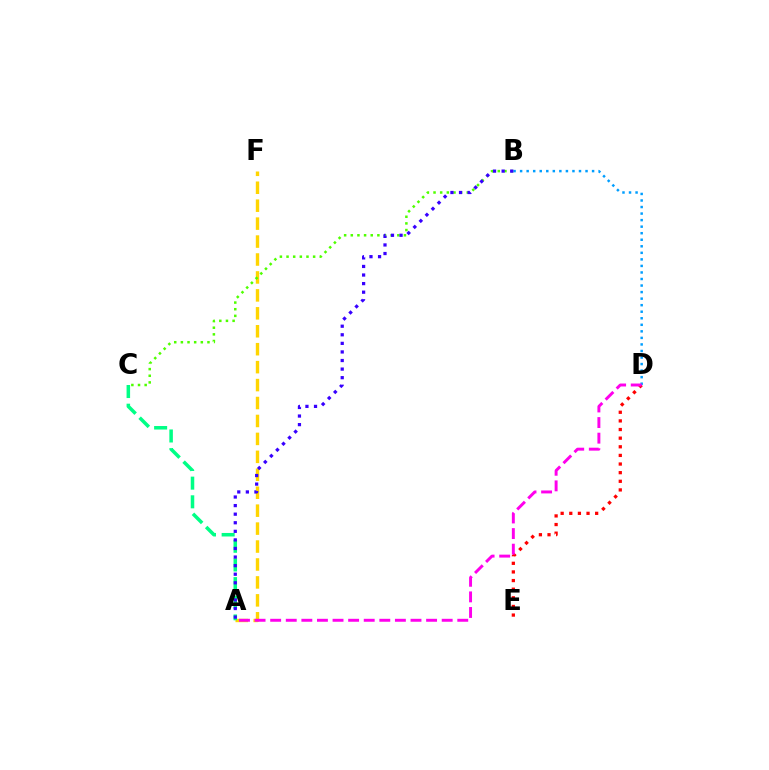{('A', 'F'): [{'color': '#ffd500', 'line_style': 'dashed', 'thickness': 2.44}], ('B', 'C'): [{'color': '#4fff00', 'line_style': 'dotted', 'thickness': 1.81}], ('A', 'C'): [{'color': '#00ff86', 'line_style': 'dashed', 'thickness': 2.54}], ('D', 'E'): [{'color': '#ff0000', 'line_style': 'dotted', 'thickness': 2.34}], ('B', 'D'): [{'color': '#009eff', 'line_style': 'dotted', 'thickness': 1.78}], ('A', 'B'): [{'color': '#3700ff', 'line_style': 'dotted', 'thickness': 2.33}], ('A', 'D'): [{'color': '#ff00ed', 'line_style': 'dashed', 'thickness': 2.12}]}